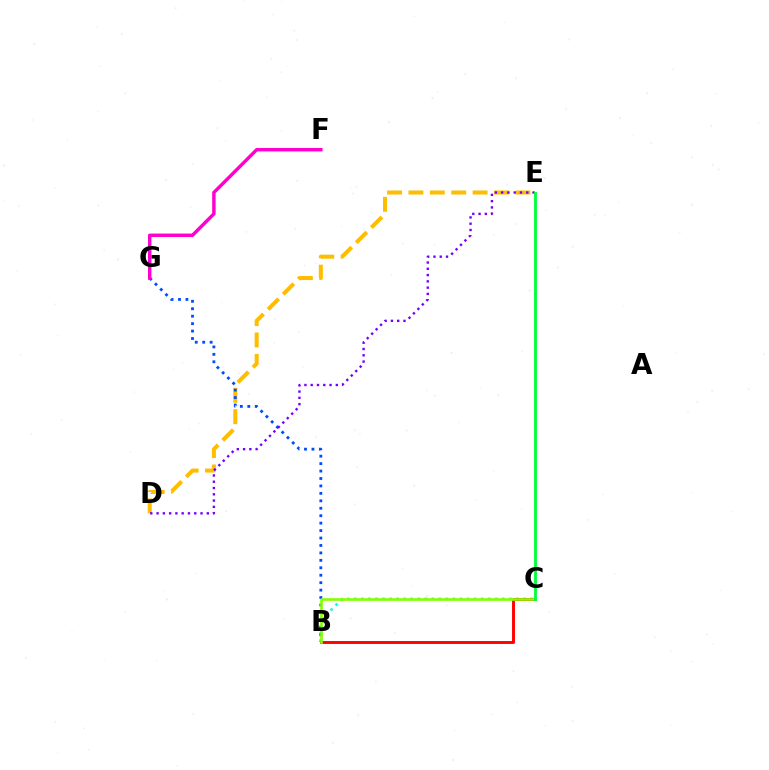{('D', 'E'): [{'color': '#ffbd00', 'line_style': 'dashed', 'thickness': 2.91}, {'color': '#7200ff', 'line_style': 'dotted', 'thickness': 1.71}], ('B', 'C'): [{'color': '#00fff6', 'line_style': 'dotted', 'thickness': 1.91}, {'color': '#ff0000', 'line_style': 'solid', 'thickness': 2.09}, {'color': '#84ff00', 'line_style': 'solid', 'thickness': 1.9}], ('B', 'G'): [{'color': '#004bff', 'line_style': 'dotted', 'thickness': 2.02}], ('F', 'G'): [{'color': '#ff00cf', 'line_style': 'solid', 'thickness': 2.47}], ('C', 'E'): [{'color': '#00ff39', 'line_style': 'solid', 'thickness': 2.04}]}